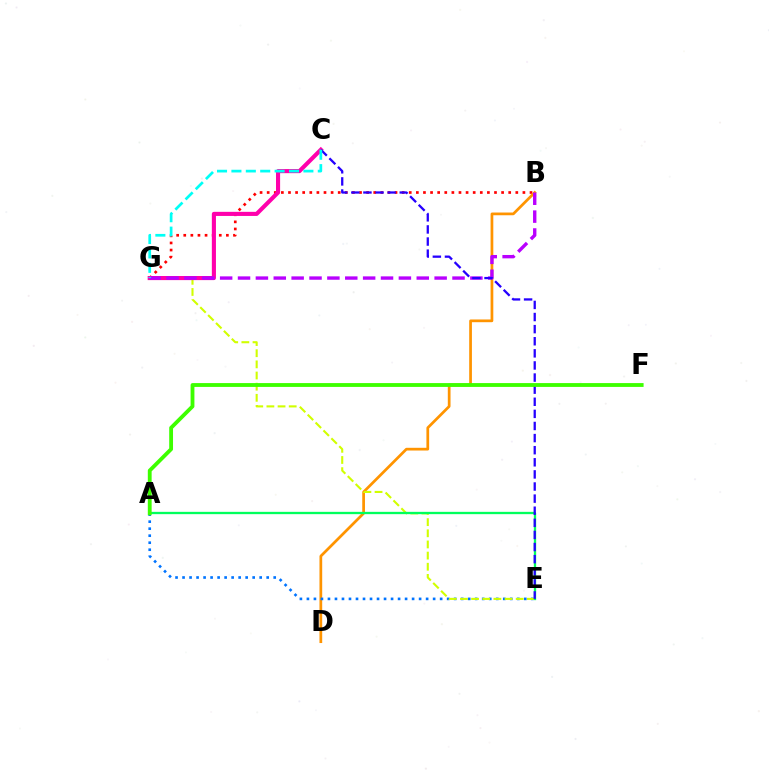{('B', 'G'): [{'color': '#ff0000', 'line_style': 'dotted', 'thickness': 1.93}, {'color': '#b900ff', 'line_style': 'dashed', 'thickness': 2.43}], ('B', 'D'): [{'color': '#ff9400', 'line_style': 'solid', 'thickness': 1.96}], ('A', 'E'): [{'color': '#0074ff', 'line_style': 'dotted', 'thickness': 1.91}, {'color': '#00ff5c', 'line_style': 'solid', 'thickness': 1.67}], ('E', 'G'): [{'color': '#d1ff00', 'line_style': 'dashed', 'thickness': 1.51}], ('C', 'G'): [{'color': '#ff00ac', 'line_style': 'solid', 'thickness': 2.96}, {'color': '#00fff6', 'line_style': 'dashed', 'thickness': 1.96}], ('C', 'E'): [{'color': '#2500ff', 'line_style': 'dashed', 'thickness': 1.64}], ('A', 'F'): [{'color': '#3dff00', 'line_style': 'solid', 'thickness': 2.76}]}